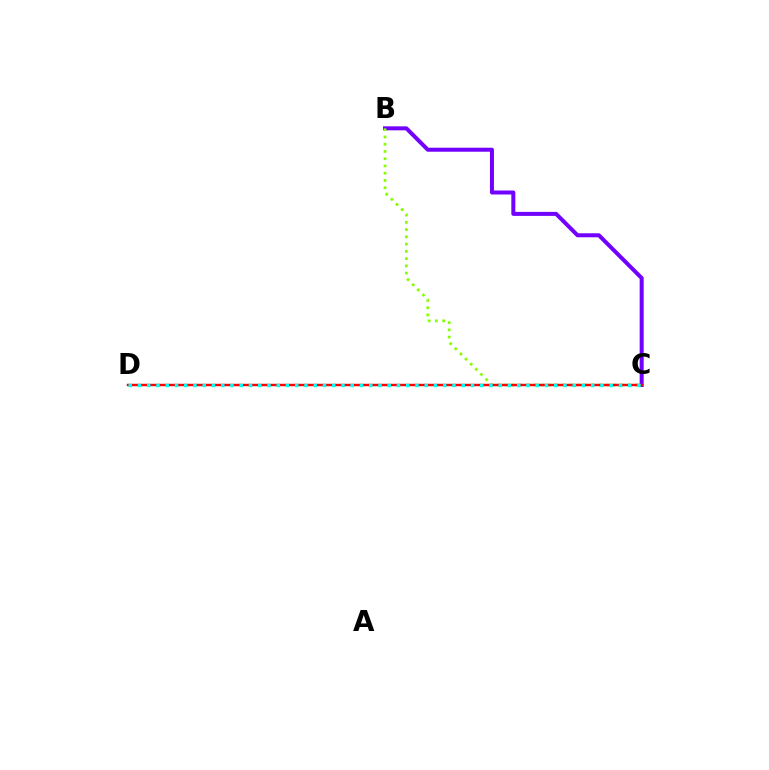{('B', 'C'): [{'color': '#7200ff', 'line_style': 'solid', 'thickness': 2.88}, {'color': '#84ff00', 'line_style': 'dotted', 'thickness': 1.97}], ('C', 'D'): [{'color': '#ff0000', 'line_style': 'solid', 'thickness': 1.76}, {'color': '#00fff6', 'line_style': 'dotted', 'thickness': 2.51}]}